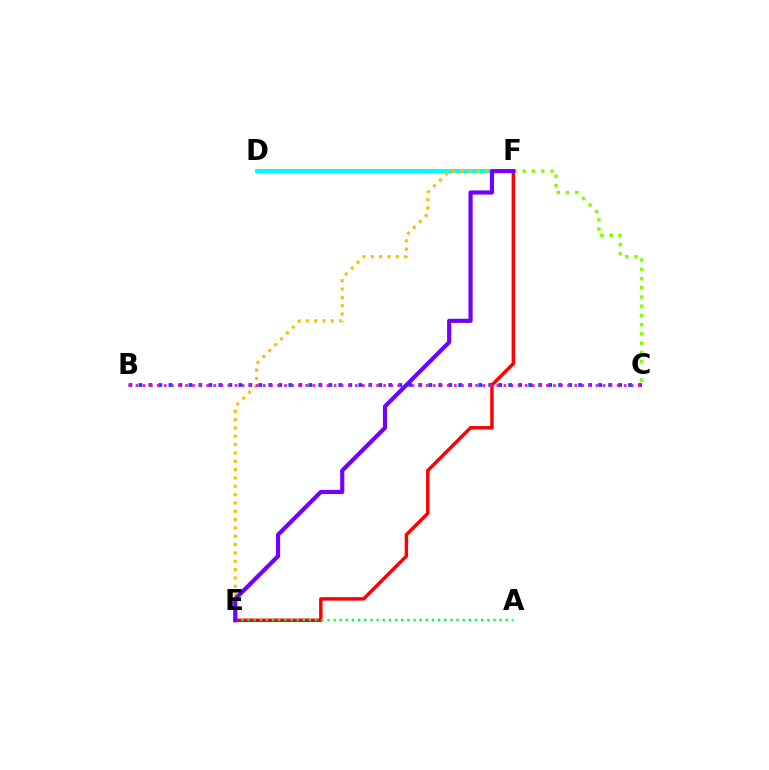{('B', 'C'): [{'color': '#004bff', 'line_style': 'dotted', 'thickness': 2.72}, {'color': '#ff00cf', 'line_style': 'dotted', 'thickness': 1.92}], ('D', 'F'): [{'color': '#00fff6', 'line_style': 'solid', 'thickness': 2.87}], ('E', 'F'): [{'color': '#ff0000', 'line_style': 'solid', 'thickness': 2.49}, {'color': '#ffbd00', 'line_style': 'dotted', 'thickness': 2.26}, {'color': '#7200ff', 'line_style': 'solid', 'thickness': 3.0}], ('A', 'E'): [{'color': '#00ff39', 'line_style': 'dotted', 'thickness': 1.67}], ('C', 'F'): [{'color': '#84ff00', 'line_style': 'dotted', 'thickness': 2.51}]}